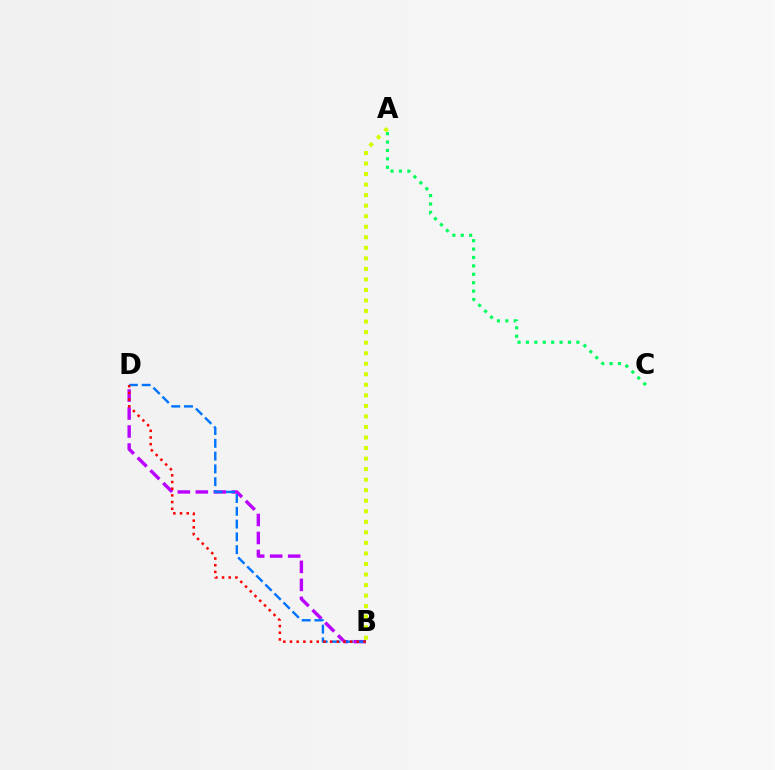{('B', 'D'): [{'color': '#b900ff', 'line_style': 'dashed', 'thickness': 2.44}, {'color': '#0074ff', 'line_style': 'dashed', 'thickness': 1.74}, {'color': '#ff0000', 'line_style': 'dotted', 'thickness': 1.82}], ('A', 'C'): [{'color': '#00ff5c', 'line_style': 'dotted', 'thickness': 2.28}], ('A', 'B'): [{'color': '#d1ff00', 'line_style': 'dotted', 'thickness': 2.86}]}